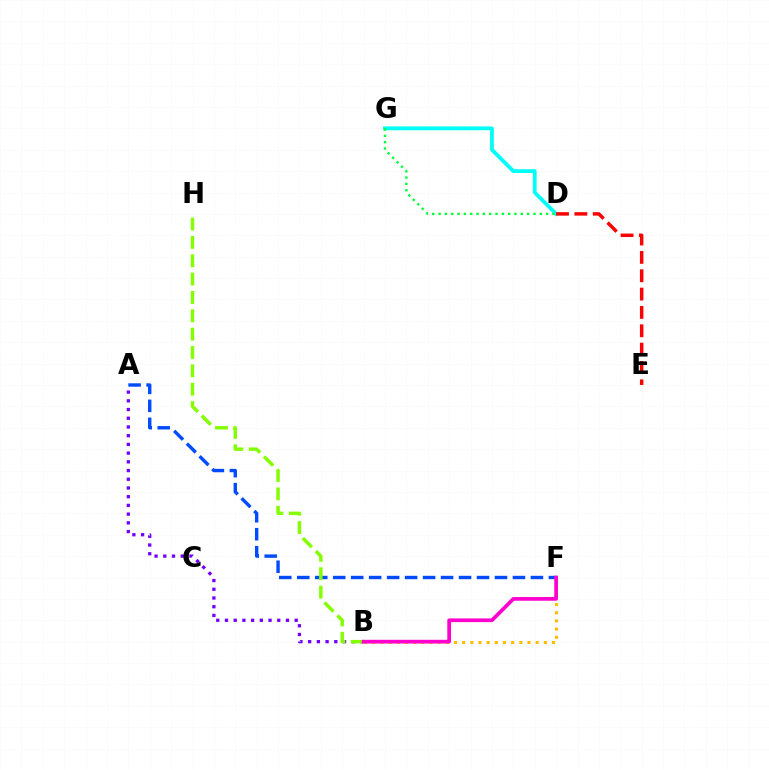{('D', 'G'): [{'color': '#00fff6', 'line_style': 'solid', 'thickness': 2.73}, {'color': '#00ff39', 'line_style': 'dotted', 'thickness': 1.72}], ('A', 'F'): [{'color': '#004bff', 'line_style': 'dashed', 'thickness': 2.44}], ('A', 'B'): [{'color': '#7200ff', 'line_style': 'dotted', 'thickness': 2.37}], ('D', 'E'): [{'color': '#ff0000', 'line_style': 'dashed', 'thickness': 2.49}], ('B', 'H'): [{'color': '#84ff00', 'line_style': 'dashed', 'thickness': 2.49}], ('B', 'F'): [{'color': '#ffbd00', 'line_style': 'dotted', 'thickness': 2.22}, {'color': '#ff00cf', 'line_style': 'solid', 'thickness': 2.68}]}